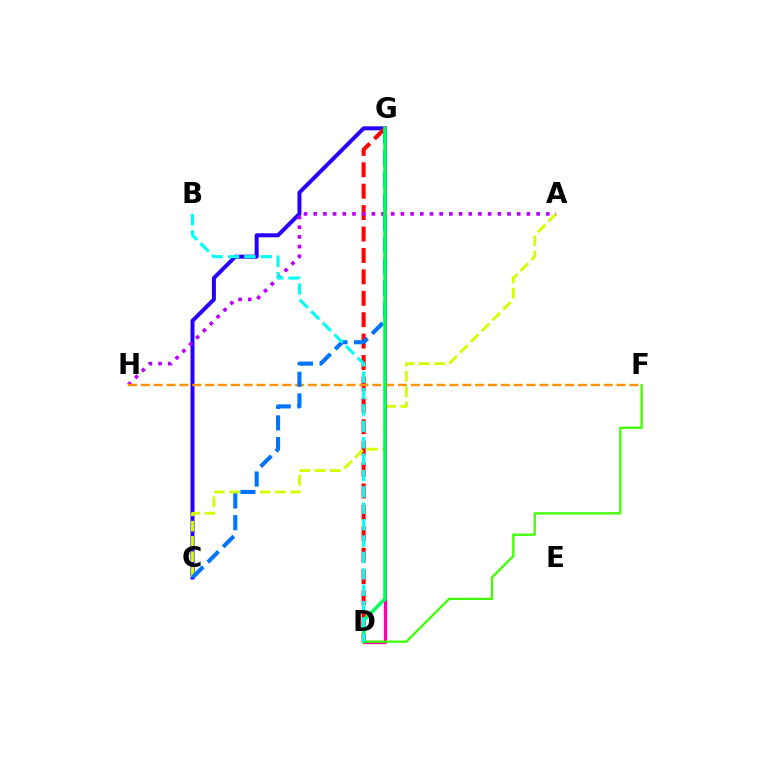{('C', 'G'): [{'color': '#2500ff', 'line_style': 'solid', 'thickness': 2.87}, {'color': '#0074ff', 'line_style': 'dashed', 'thickness': 2.94}], ('D', 'G'): [{'color': '#ff0000', 'line_style': 'dashed', 'thickness': 2.91}, {'color': '#ff00ac', 'line_style': 'solid', 'thickness': 2.37}, {'color': '#00ff5c', 'line_style': 'solid', 'thickness': 2.52}], ('A', 'C'): [{'color': '#d1ff00', 'line_style': 'dashed', 'thickness': 2.07}], ('A', 'H'): [{'color': '#b900ff', 'line_style': 'dotted', 'thickness': 2.63}], ('F', 'H'): [{'color': '#ff9400', 'line_style': 'dashed', 'thickness': 1.75}], ('D', 'F'): [{'color': '#3dff00', 'line_style': 'solid', 'thickness': 1.64}], ('B', 'D'): [{'color': '#00fff6', 'line_style': 'dashed', 'thickness': 2.23}]}